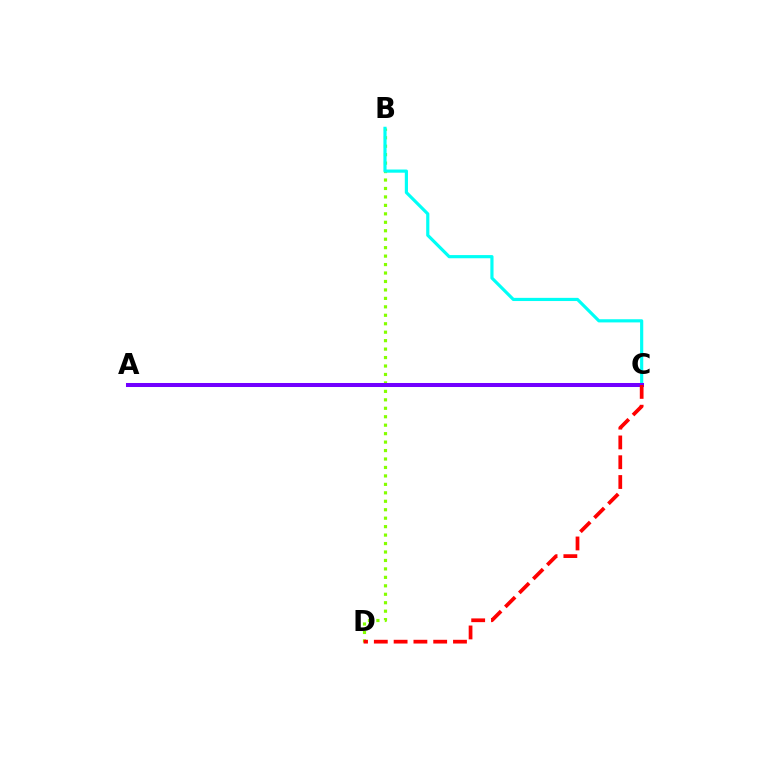{('B', 'D'): [{'color': '#84ff00', 'line_style': 'dotted', 'thickness': 2.3}], ('B', 'C'): [{'color': '#00fff6', 'line_style': 'solid', 'thickness': 2.28}], ('A', 'C'): [{'color': '#7200ff', 'line_style': 'solid', 'thickness': 2.9}], ('C', 'D'): [{'color': '#ff0000', 'line_style': 'dashed', 'thickness': 2.69}]}